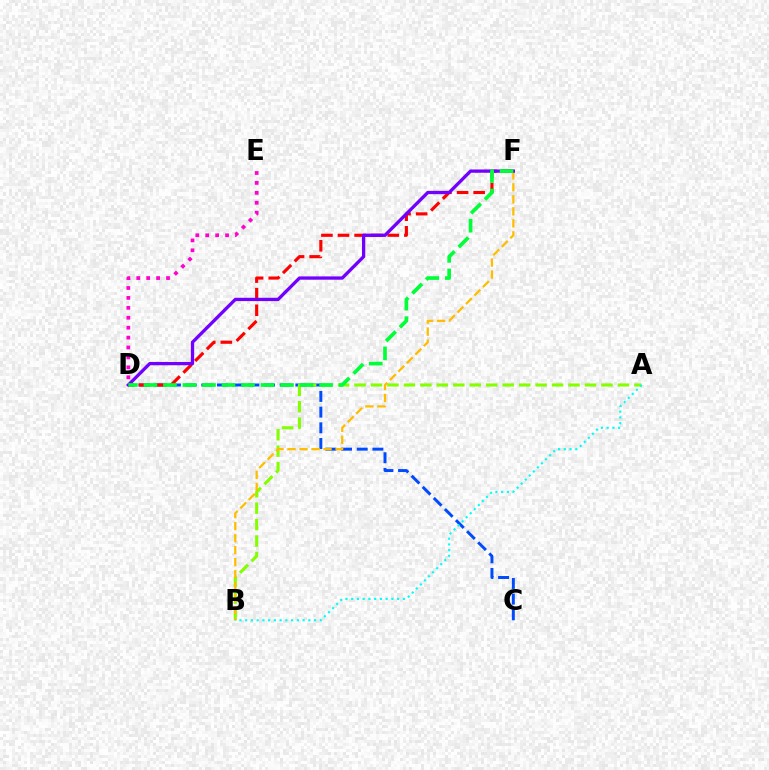{('C', 'D'): [{'color': '#004bff', 'line_style': 'dashed', 'thickness': 2.13}], ('A', 'B'): [{'color': '#84ff00', 'line_style': 'dashed', 'thickness': 2.24}, {'color': '#00fff6', 'line_style': 'dotted', 'thickness': 1.56}], ('D', 'E'): [{'color': '#ff00cf', 'line_style': 'dotted', 'thickness': 2.7}], ('B', 'F'): [{'color': '#ffbd00', 'line_style': 'dashed', 'thickness': 1.63}], ('D', 'F'): [{'color': '#ff0000', 'line_style': 'dashed', 'thickness': 2.25}, {'color': '#7200ff', 'line_style': 'solid', 'thickness': 2.38}, {'color': '#00ff39', 'line_style': 'dashed', 'thickness': 2.65}]}